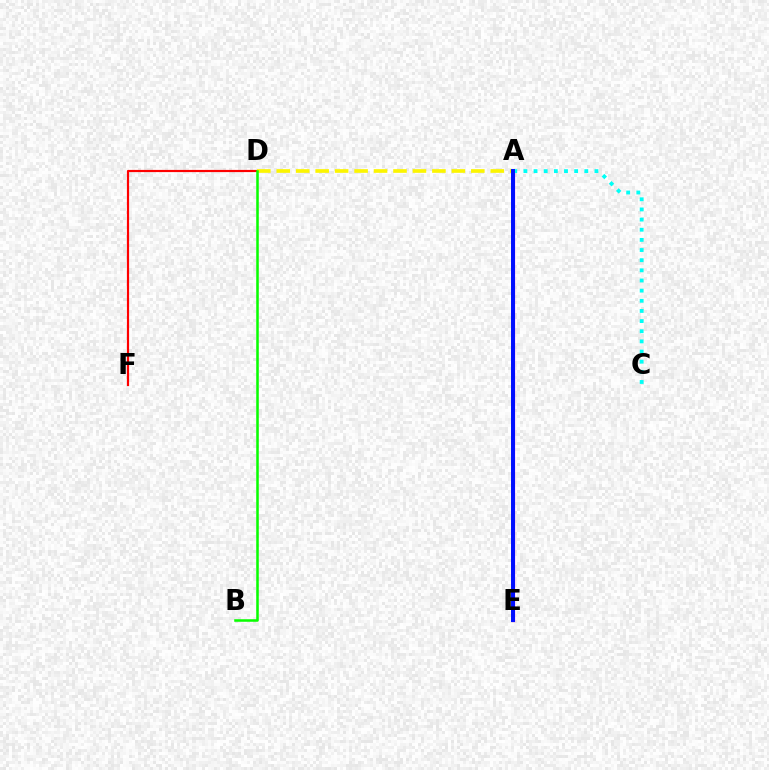{('A', 'E'): [{'color': '#ee00ff', 'line_style': 'solid', 'thickness': 2.32}, {'color': '#0010ff', 'line_style': 'solid', 'thickness': 2.85}], ('A', 'C'): [{'color': '#00fff6', 'line_style': 'dotted', 'thickness': 2.76}], ('D', 'F'): [{'color': '#ff0000', 'line_style': 'solid', 'thickness': 1.57}], ('A', 'D'): [{'color': '#fcf500', 'line_style': 'dashed', 'thickness': 2.64}], ('B', 'D'): [{'color': '#08ff00', 'line_style': 'solid', 'thickness': 1.83}]}